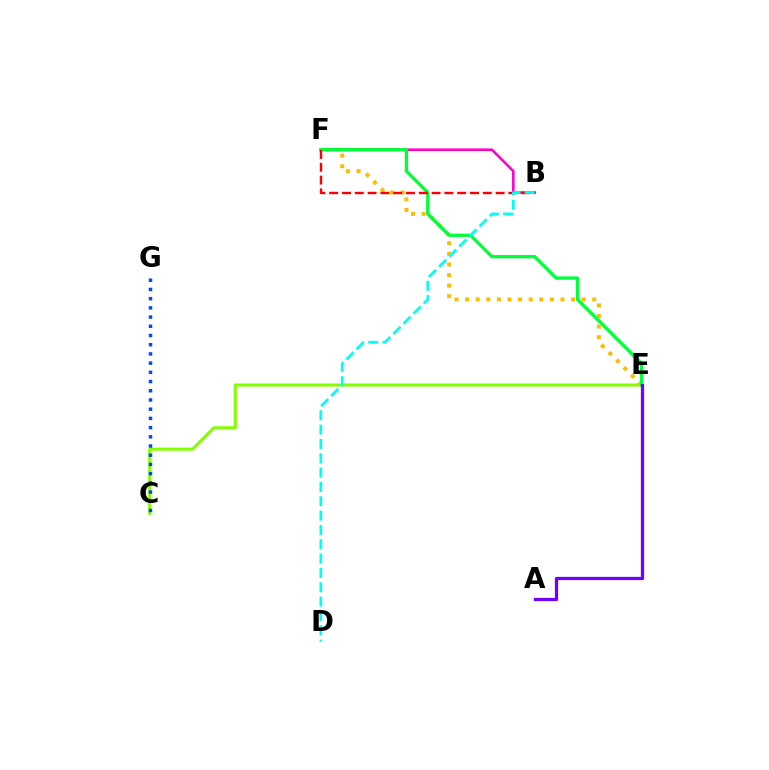{('B', 'F'): [{'color': '#ff00cf', 'line_style': 'solid', 'thickness': 1.88}, {'color': '#ff0000', 'line_style': 'dashed', 'thickness': 1.74}], ('C', 'E'): [{'color': '#84ff00', 'line_style': 'solid', 'thickness': 2.2}], ('E', 'F'): [{'color': '#ffbd00', 'line_style': 'dotted', 'thickness': 2.88}, {'color': '#00ff39', 'line_style': 'solid', 'thickness': 2.37}], ('C', 'G'): [{'color': '#004bff', 'line_style': 'dotted', 'thickness': 2.5}], ('A', 'E'): [{'color': '#7200ff', 'line_style': 'solid', 'thickness': 2.34}], ('B', 'D'): [{'color': '#00fff6', 'line_style': 'dashed', 'thickness': 1.95}]}